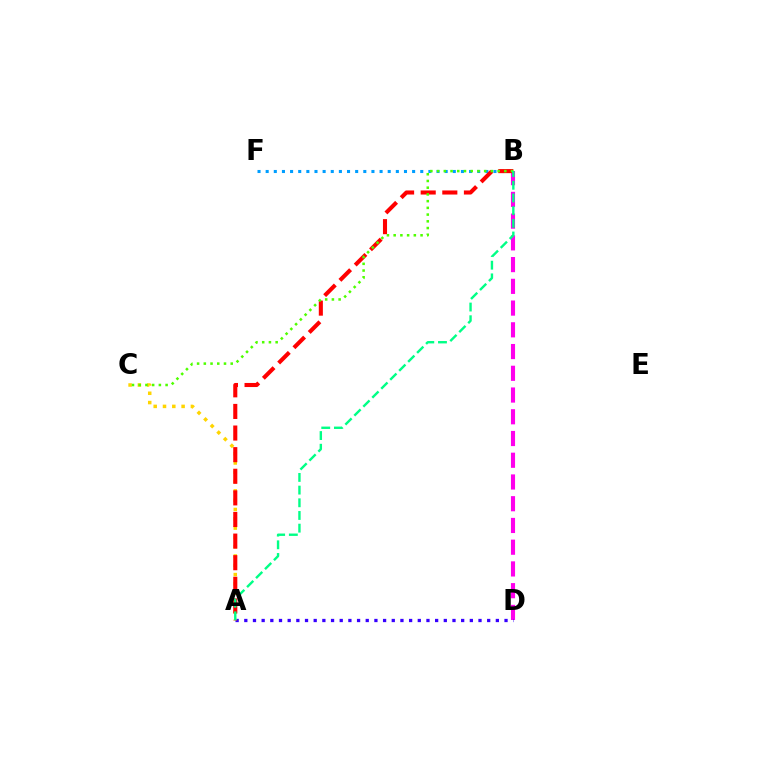{('B', 'D'): [{'color': '#ff00ed', 'line_style': 'dashed', 'thickness': 2.95}], ('B', 'F'): [{'color': '#009eff', 'line_style': 'dotted', 'thickness': 2.21}], ('A', 'D'): [{'color': '#3700ff', 'line_style': 'dotted', 'thickness': 2.36}], ('A', 'C'): [{'color': '#ffd500', 'line_style': 'dotted', 'thickness': 2.53}], ('A', 'B'): [{'color': '#ff0000', 'line_style': 'dashed', 'thickness': 2.94}, {'color': '#00ff86', 'line_style': 'dashed', 'thickness': 1.72}], ('B', 'C'): [{'color': '#4fff00', 'line_style': 'dotted', 'thickness': 1.83}]}